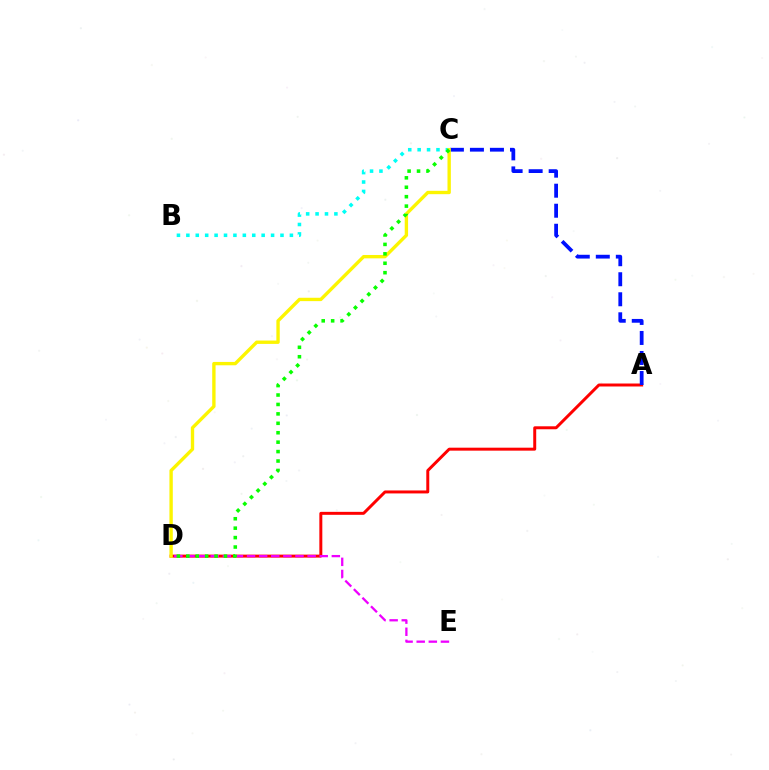{('A', 'D'): [{'color': '#ff0000', 'line_style': 'solid', 'thickness': 2.14}], ('A', 'C'): [{'color': '#0010ff', 'line_style': 'dashed', 'thickness': 2.72}], ('D', 'E'): [{'color': '#ee00ff', 'line_style': 'dashed', 'thickness': 1.65}], ('B', 'C'): [{'color': '#00fff6', 'line_style': 'dotted', 'thickness': 2.56}], ('C', 'D'): [{'color': '#fcf500', 'line_style': 'solid', 'thickness': 2.42}, {'color': '#08ff00', 'line_style': 'dotted', 'thickness': 2.56}]}